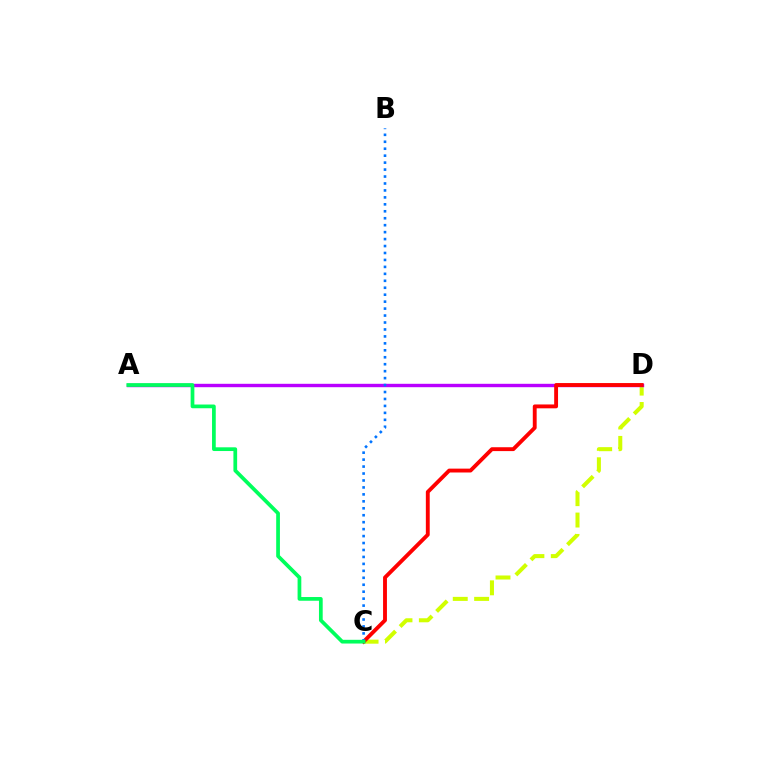{('C', 'D'): [{'color': '#d1ff00', 'line_style': 'dashed', 'thickness': 2.9}, {'color': '#ff0000', 'line_style': 'solid', 'thickness': 2.78}], ('A', 'D'): [{'color': '#b900ff', 'line_style': 'solid', 'thickness': 2.45}], ('B', 'C'): [{'color': '#0074ff', 'line_style': 'dotted', 'thickness': 1.89}], ('A', 'C'): [{'color': '#00ff5c', 'line_style': 'solid', 'thickness': 2.68}]}